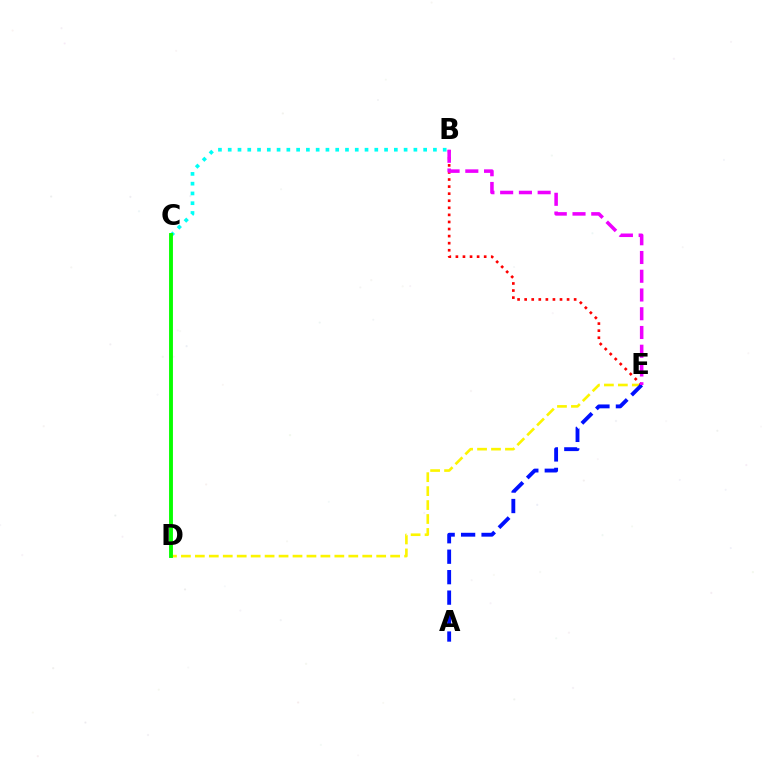{('B', 'C'): [{'color': '#00fff6', 'line_style': 'dotted', 'thickness': 2.65}], ('D', 'E'): [{'color': '#fcf500', 'line_style': 'dashed', 'thickness': 1.89}], ('C', 'D'): [{'color': '#08ff00', 'line_style': 'solid', 'thickness': 2.79}], ('B', 'E'): [{'color': '#ff0000', 'line_style': 'dotted', 'thickness': 1.92}, {'color': '#ee00ff', 'line_style': 'dashed', 'thickness': 2.55}], ('A', 'E'): [{'color': '#0010ff', 'line_style': 'dashed', 'thickness': 2.78}]}